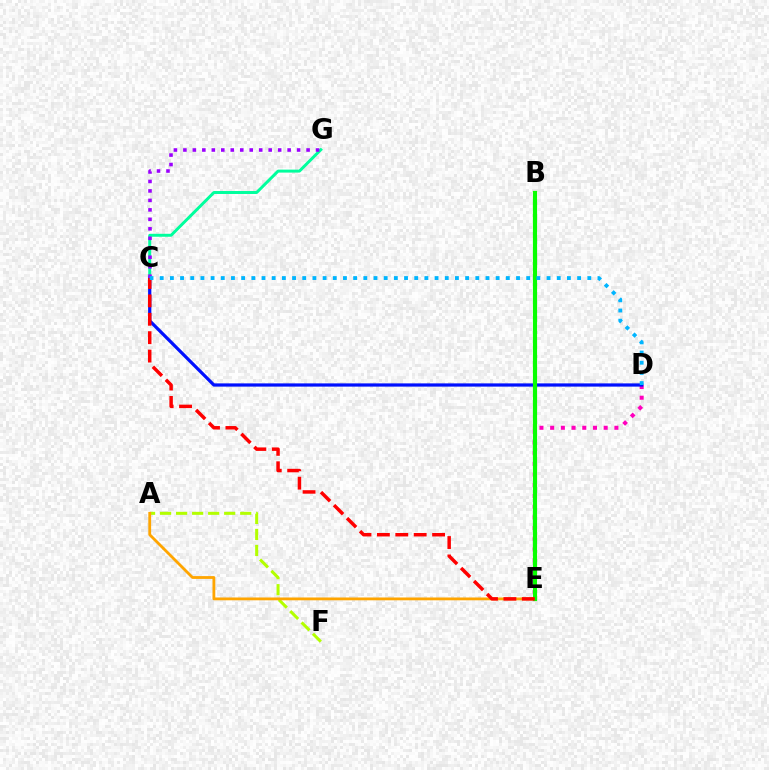{('C', 'G'): [{'color': '#00ff9d', 'line_style': 'solid', 'thickness': 2.14}, {'color': '#9b00ff', 'line_style': 'dotted', 'thickness': 2.57}], ('A', 'F'): [{'color': '#b3ff00', 'line_style': 'dashed', 'thickness': 2.18}], ('D', 'E'): [{'color': '#ff00bd', 'line_style': 'dotted', 'thickness': 2.91}], ('A', 'E'): [{'color': '#ffa500', 'line_style': 'solid', 'thickness': 2.02}], ('C', 'D'): [{'color': '#0010ff', 'line_style': 'solid', 'thickness': 2.32}, {'color': '#00b5ff', 'line_style': 'dotted', 'thickness': 2.77}], ('B', 'E'): [{'color': '#08ff00', 'line_style': 'solid', 'thickness': 3.0}], ('C', 'E'): [{'color': '#ff0000', 'line_style': 'dashed', 'thickness': 2.5}]}